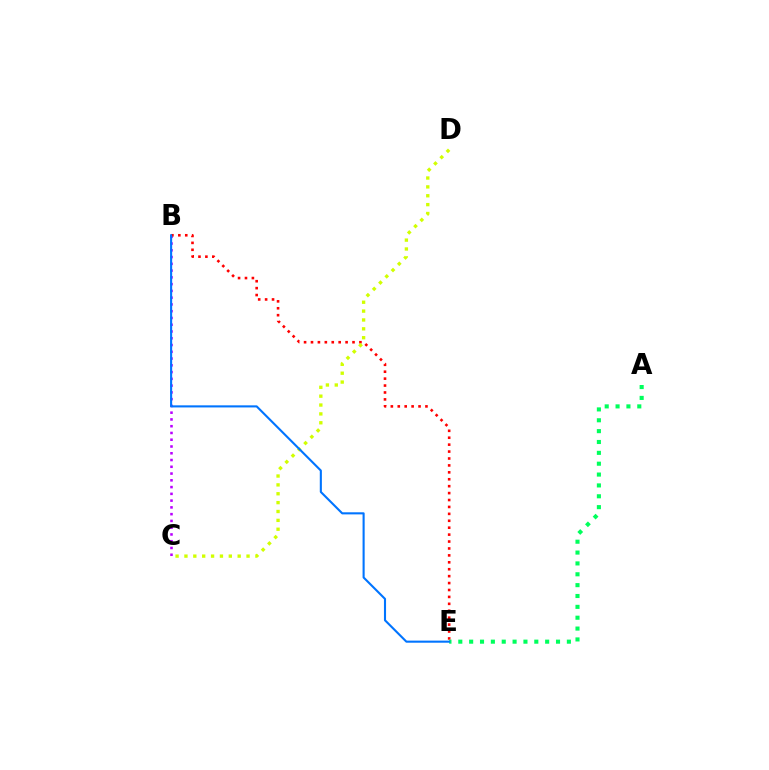{('B', 'C'): [{'color': '#b900ff', 'line_style': 'dotted', 'thickness': 1.84}], ('B', 'E'): [{'color': '#ff0000', 'line_style': 'dotted', 'thickness': 1.88}, {'color': '#0074ff', 'line_style': 'solid', 'thickness': 1.51}], ('A', 'E'): [{'color': '#00ff5c', 'line_style': 'dotted', 'thickness': 2.95}], ('C', 'D'): [{'color': '#d1ff00', 'line_style': 'dotted', 'thickness': 2.41}]}